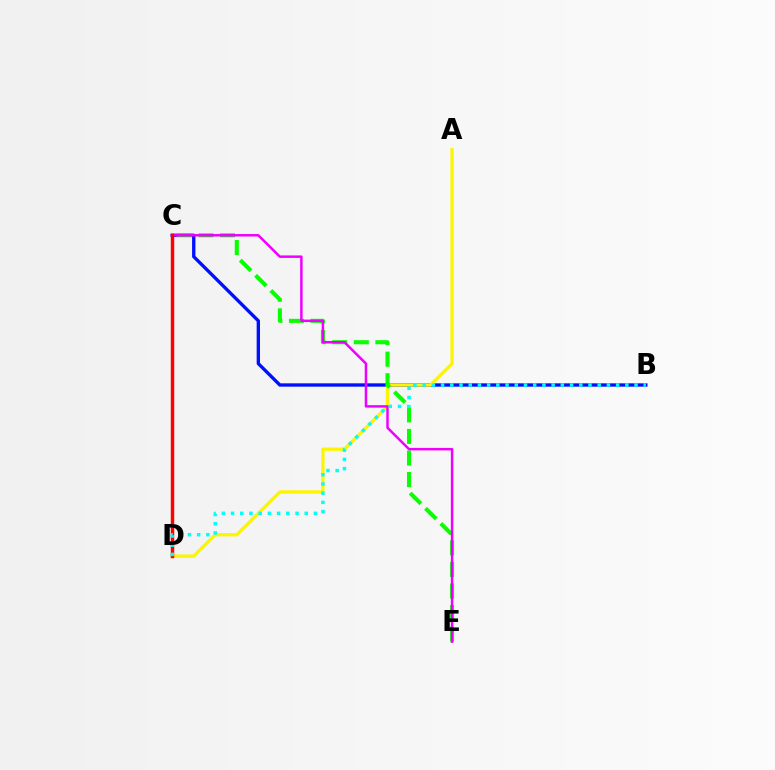{('B', 'C'): [{'color': '#0010ff', 'line_style': 'solid', 'thickness': 2.41}], ('A', 'D'): [{'color': '#fcf500', 'line_style': 'solid', 'thickness': 2.38}], ('C', 'E'): [{'color': '#08ff00', 'line_style': 'dashed', 'thickness': 2.93}, {'color': '#ee00ff', 'line_style': 'solid', 'thickness': 1.79}], ('C', 'D'): [{'color': '#ff0000', 'line_style': 'solid', 'thickness': 2.47}], ('B', 'D'): [{'color': '#00fff6', 'line_style': 'dotted', 'thickness': 2.5}]}